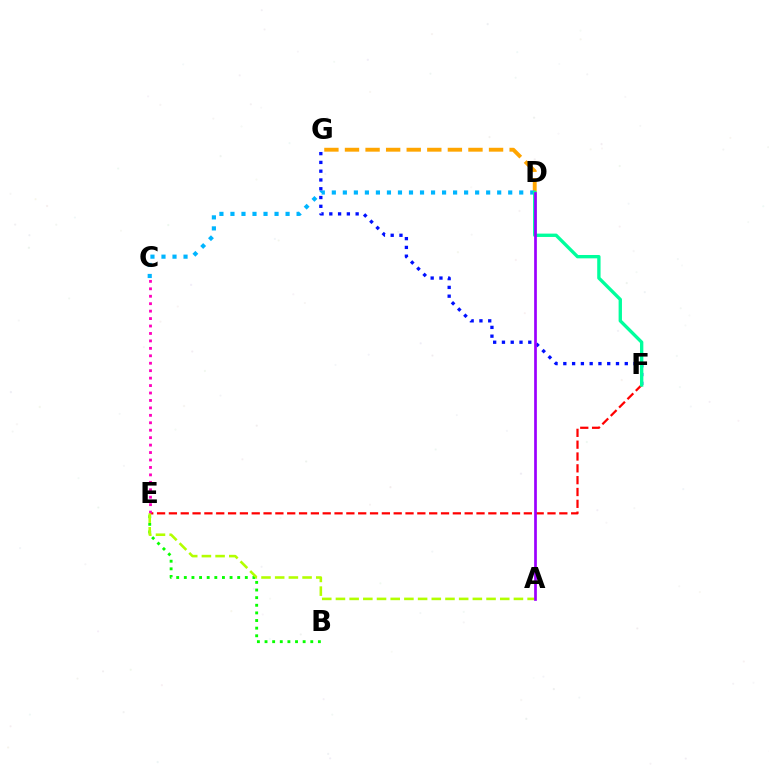{('D', 'G'): [{'color': '#ffa500', 'line_style': 'dashed', 'thickness': 2.8}], ('C', 'D'): [{'color': '#00b5ff', 'line_style': 'dotted', 'thickness': 3.0}], ('E', 'F'): [{'color': '#ff0000', 'line_style': 'dashed', 'thickness': 1.61}], ('F', 'G'): [{'color': '#0010ff', 'line_style': 'dotted', 'thickness': 2.39}], ('C', 'E'): [{'color': '#ff00bd', 'line_style': 'dotted', 'thickness': 2.02}], ('D', 'F'): [{'color': '#00ff9d', 'line_style': 'solid', 'thickness': 2.41}], ('B', 'E'): [{'color': '#08ff00', 'line_style': 'dotted', 'thickness': 2.07}], ('A', 'E'): [{'color': '#b3ff00', 'line_style': 'dashed', 'thickness': 1.86}], ('A', 'D'): [{'color': '#9b00ff', 'line_style': 'solid', 'thickness': 1.95}]}